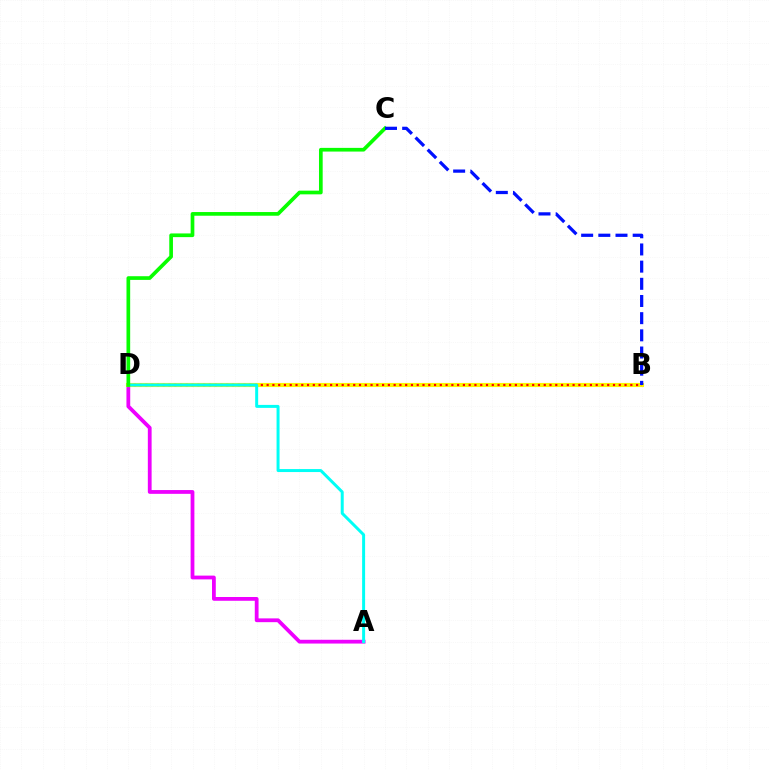{('A', 'D'): [{'color': '#ee00ff', 'line_style': 'solid', 'thickness': 2.72}, {'color': '#00fff6', 'line_style': 'solid', 'thickness': 2.15}], ('B', 'D'): [{'color': '#fcf500', 'line_style': 'solid', 'thickness': 2.97}, {'color': '#ff0000', 'line_style': 'dotted', 'thickness': 1.57}], ('C', 'D'): [{'color': '#08ff00', 'line_style': 'solid', 'thickness': 2.65}], ('B', 'C'): [{'color': '#0010ff', 'line_style': 'dashed', 'thickness': 2.33}]}